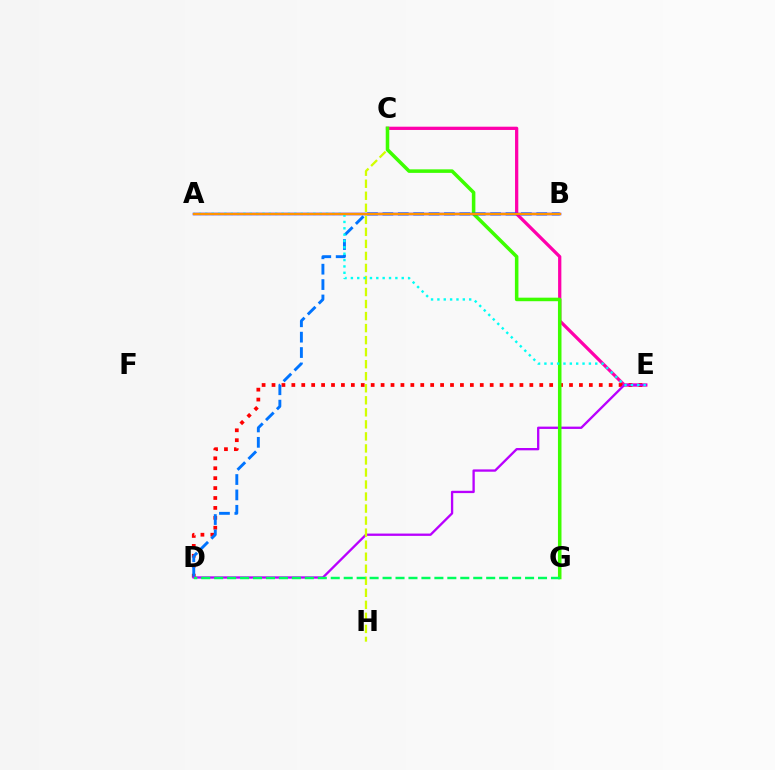{('C', 'E'): [{'color': '#ff00ac', 'line_style': 'solid', 'thickness': 2.35}], ('D', 'E'): [{'color': '#ff0000', 'line_style': 'dotted', 'thickness': 2.69}, {'color': '#b900ff', 'line_style': 'solid', 'thickness': 1.67}], ('B', 'D'): [{'color': '#0074ff', 'line_style': 'dashed', 'thickness': 2.09}], ('C', 'H'): [{'color': '#d1ff00', 'line_style': 'dashed', 'thickness': 1.63}], ('C', 'G'): [{'color': '#3dff00', 'line_style': 'solid', 'thickness': 2.55}], ('A', 'B'): [{'color': '#2500ff', 'line_style': 'solid', 'thickness': 1.79}, {'color': '#ff9400', 'line_style': 'solid', 'thickness': 1.6}], ('A', 'E'): [{'color': '#00fff6', 'line_style': 'dotted', 'thickness': 1.73}], ('D', 'G'): [{'color': '#00ff5c', 'line_style': 'dashed', 'thickness': 1.76}]}